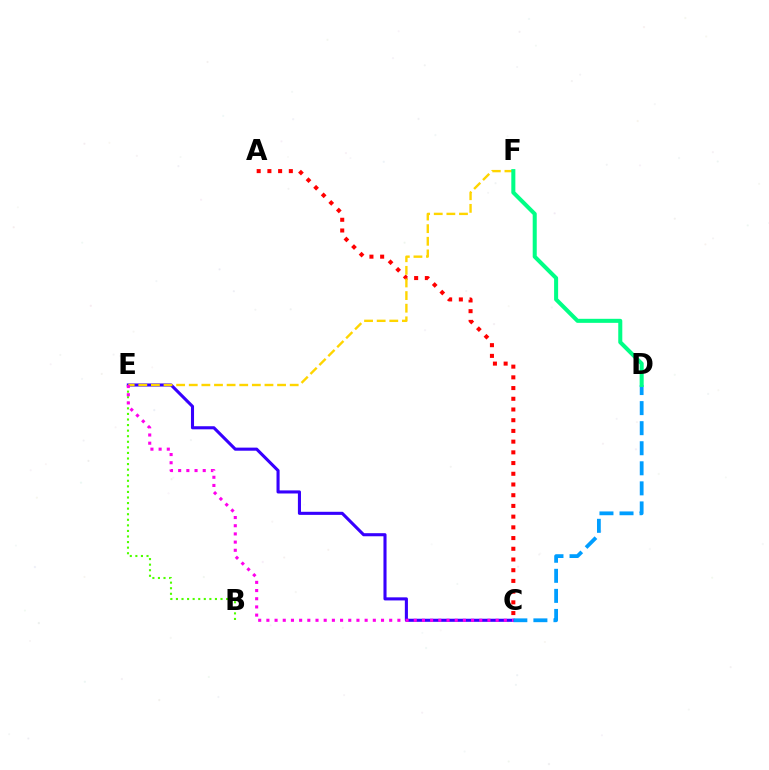{('A', 'C'): [{'color': '#ff0000', 'line_style': 'dotted', 'thickness': 2.91}], ('C', 'E'): [{'color': '#3700ff', 'line_style': 'solid', 'thickness': 2.22}, {'color': '#ff00ed', 'line_style': 'dotted', 'thickness': 2.22}], ('B', 'E'): [{'color': '#4fff00', 'line_style': 'dotted', 'thickness': 1.51}], ('C', 'D'): [{'color': '#009eff', 'line_style': 'dashed', 'thickness': 2.73}], ('E', 'F'): [{'color': '#ffd500', 'line_style': 'dashed', 'thickness': 1.71}], ('D', 'F'): [{'color': '#00ff86', 'line_style': 'solid', 'thickness': 2.91}]}